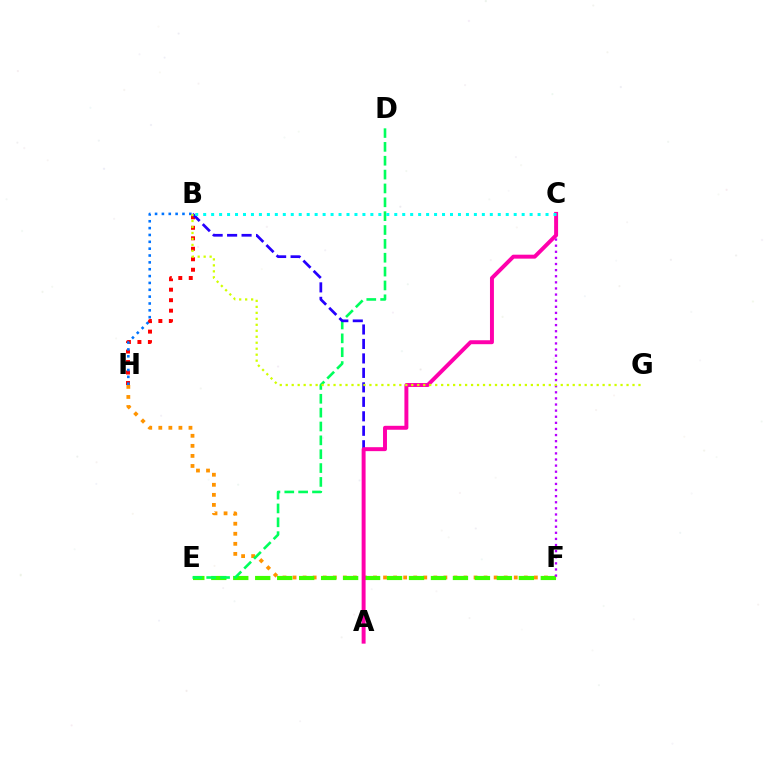{('F', 'H'): [{'color': '#ff9400', 'line_style': 'dotted', 'thickness': 2.73}], ('E', 'F'): [{'color': '#3dff00', 'line_style': 'dashed', 'thickness': 2.98}], ('B', 'H'): [{'color': '#ff0000', 'line_style': 'dotted', 'thickness': 2.85}, {'color': '#0074ff', 'line_style': 'dotted', 'thickness': 1.86}], ('D', 'E'): [{'color': '#00ff5c', 'line_style': 'dashed', 'thickness': 1.88}], ('A', 'B'): [{'color': '#2500ff', 'line_style': 'dashed', 'thickness': 1.97}], ('C', 'F'): [{'color': '#b900ff', 'line_style': 'dotted', 'thickness': 1.66}], ('A', 'C'): [{'color': '#ff00ac', 'line_style': 'solid', 'thickness': 2.84}], ('B', 'C'): [{'color': '#00fff6', 'line_style': 'dotted', 'thickness': 2.16}], ('B', 'G'): [{'color': '#d1ff00', 'line_style': 'dotted', 'thickness': 1.62}]}